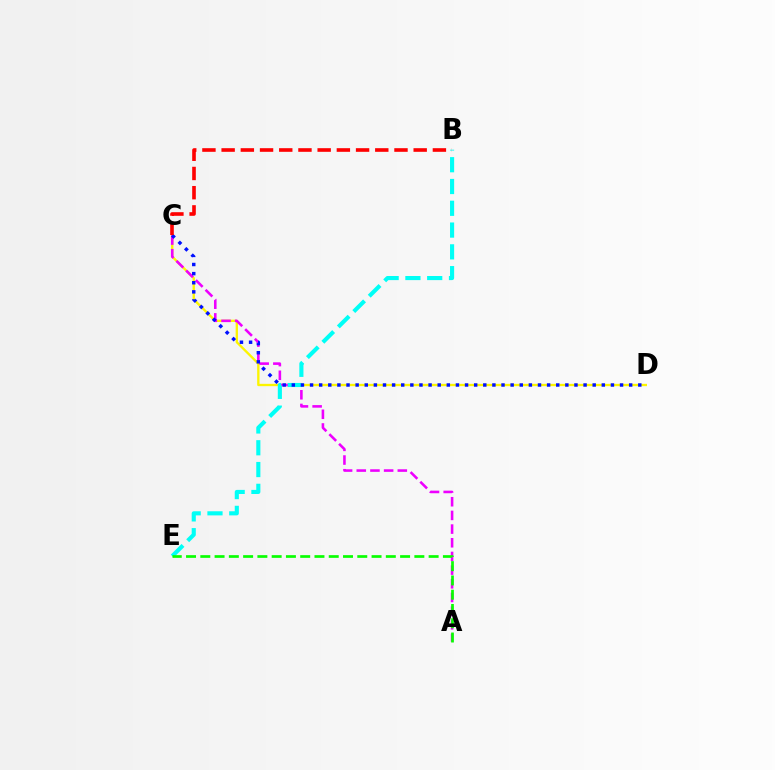{('C', 'D'): [{'color': '#fcf500', 'line_style': 'solid', 'thickness': 1.68}, {'color': '#0010ff', 'line_style': 'dotted', 'thickness': 2.48}], ('A', 'C'): [{'color': '#ee00ff', 'line_style': 'dashed', 'thickness': 1.86}], ('B', 'E'): [{'color': '#00fff6', 'line_style': 'dashed', 'thickness': 2.96}], ('A', 'E'): [{'color': '#08ff00', 'line_style': 'dashed', 'thickness': 1.94}], ('B', 'C'): [{'color': '#ff0000', 'line_style': 'dashed', 'thickness': 2.61}]}